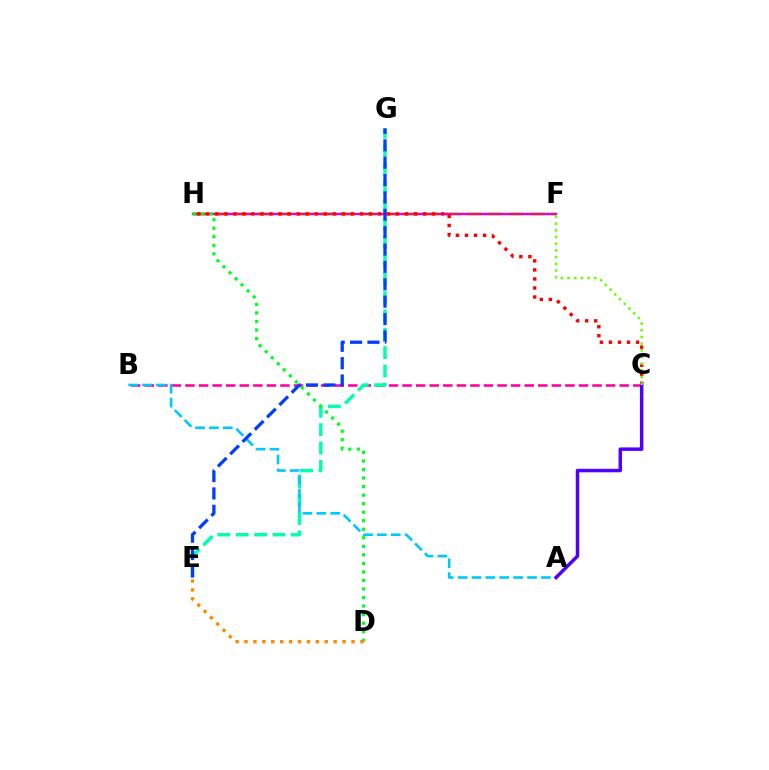{('F', 'H'): [{'color': '#eeff00', 'line_style': 'dashed', 'thickness': 2.86}, {'color': '#d600ff', 'line_style': 'solid', 'thickness': 1.72}], ('B', 'C'): [{'color': '#ff00a0', 'line_style': 'dashed', 'thickness': 1.84}], ('C', 'H'): [{'color': '#ff0000', 'line_style': 'dotted', 'thickness': 2.45}], ('E', 'G'): [{'color': '#00ffaf', 'line_style': 'dashed', 'thickness': 2.5}, {'color': '#003fff', 'line_style': 'dashed', 'thickness': 2.36}], ('D', 'H'): [{'color': '#00ff27', 'line_style': 'dotted', 'thickness': 2.32}], ('D', 'E'): [{'color': '#ff8800', 'line_style': 'dotted', 'thickness': 2.42}], ('A', 'B'): [{'color': '#00c7ff', 'line_style': 'dashed', 'thickness': 1.89}], ('A', 'C'): [{'color': '#4f00ff', 'line_style': 'solid', 'thickness': 2.5}], ('C', 'F'): [{'color': '#66ff00', 'line_style': 'dotted', 'thickness': 1.82}]}